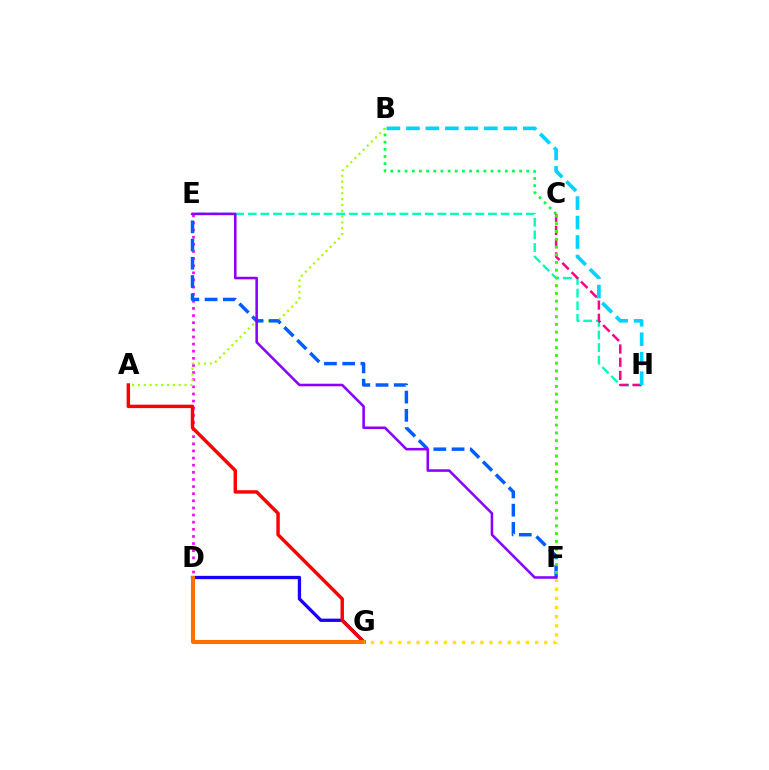{('E', 'H'): [{'color': '#00ffbb', 'line_style': 'dashed', 'thickness': 1.72}], ('B', 'C'): [{'color': '#00ff45', 'line_style': 'dotted', 'thickness': 1.94}], ('D', 'G'): [{'color': '#1900ff', 'line_style': 'solid', 'thickness': 2.37}, {'color': '#ff7000', 'line_style': 'solid', 'thickness': 2.93}], ('C', 'H'): [{'color': '#ff0088', 'line_style': 'dashed', 'thickness': 1.79}], ('D', 'E'): [{'color': '#fa00f9', 'line_style': 'dotted', 'thickness': 1.94}], ('A', 'B'): [{'color': '#a2ff00', 'line_style': 'dotted', 'thickness': 1.58}], ('A', 'G'): [{'color': '#ff0000', 'line_style': 'solid', 'thickness': 2.47}], ('B', 'H'): [{'color': '#00d3ff', 'line_style': 'dashed', 'thickness': 2.65}], ('E', 'F'): [{'color': '#005dff', 'line_style': 'dashed', 'thickness': 2.48}, {'color': '#8a00ff', 'line_style': 'solid', 'thickness': 1.85}], ('C', 'F'): [{'color': '#31ff00', 'line_style': 'dotted', 'thickness': 2.11}], ('F', 'G'): [{'color': '#ffe600', 'line_style': 'dotted', 'thickness': 2.48}]}